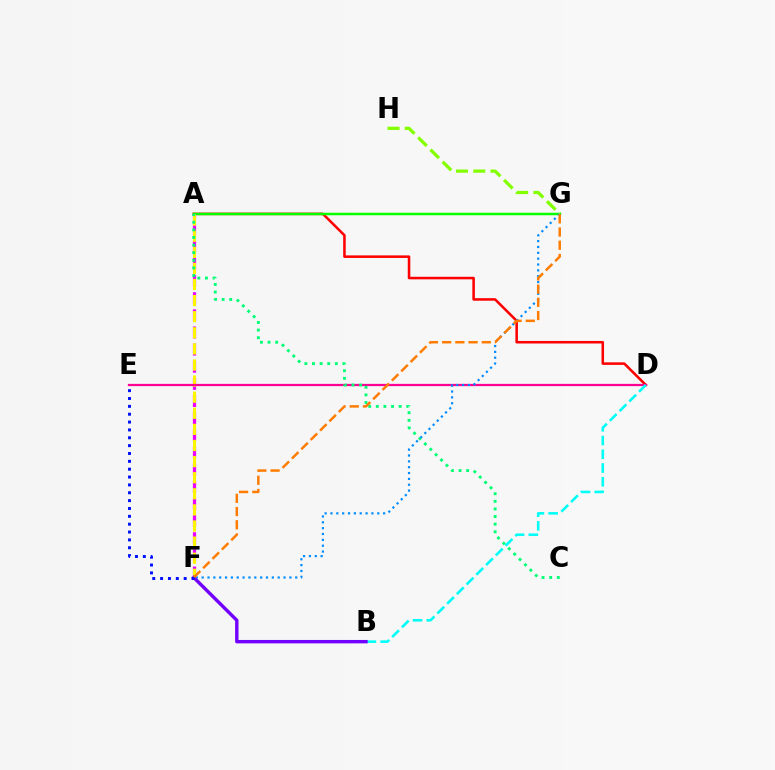{('A', 'D'): [{'color': '#ff0000', 'line_style': 'solid', 'thickness': 1.84}], ('A', 'G'): [{'color': '#08ff00', 'line_style': 'solid', 'thickness': 1.8}], ('A', 'F'): [{'color': '#ee00ff', 'line_style': 'dashed', 'thickness': 2.33}, {'color': '#fcf500', 'line_style': 'dashed', 'thickness': 2.19}], ('D', 'E'): [{'color': '#ff0094', 'line_style': 'solid', 'thickness': 1.61}], ('A', 'C'): [{'color': '#00ff74', 'line_style': 'dotted', 'thickness': 2.07}], ('F', 'G'): [{'color': '#008cff', 'line_style': 'dotted', 'thickness': 1.59}, {'color': '#ff7c00', 'line_style': 'dashed', 'thickness': 1.79}], ('G', 'H'): [{'color': '#84ff00', 'line_style': 'dashed', 'thickness': 2.34}], ('B', 'D'): [{'color': '#00fff6', 'line_style': 'dashed', 'thickness': 1.87}], ('B', 'F'): [{'color': '#7200ff', 'line_style': 'solid', 'thickness': 2.44}], ('E', 'F'): [{'color': '#0010ff', 'line_style': 'dotted', 'thickness': 2.13}]}